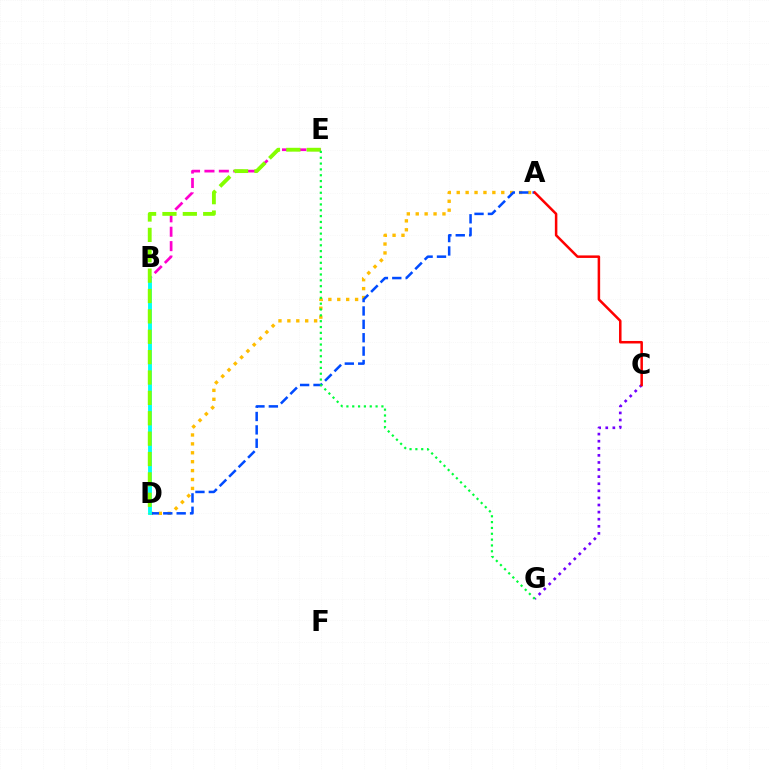{('A', 'D'): [{'color': '#ffbd00', 'line_style': 'dotted', 'thickness': 2.42}, {'color': '#004bff', 'line_style': 'dashed', 'thickness': 1.82}], ('B', 'E'): [{'color': '#ff00cf', 'line_style': 'dashed', 'thickness': 1.96}], ('B', 'D'): [{'color': '#00fff6', 'line_style': 'solid', 'thickness': 2.8}], ('D', 'E'): [{'color': '#84ff00', 'line_style': 'dashed', 'thickness': 2.77}], ('C', 'G'): [{'color': '#7200ff', 'line_style': 'dotted', 'thickness': 1.93}], ('E', 'G'): [{'color': '#00ff39', 'line_style': 'dotted', 'thickness': 1.59}], ('A', 'C'): [{'color': '#ff0000', 'line_style': 'solid', 'thickness': 1.81}]}